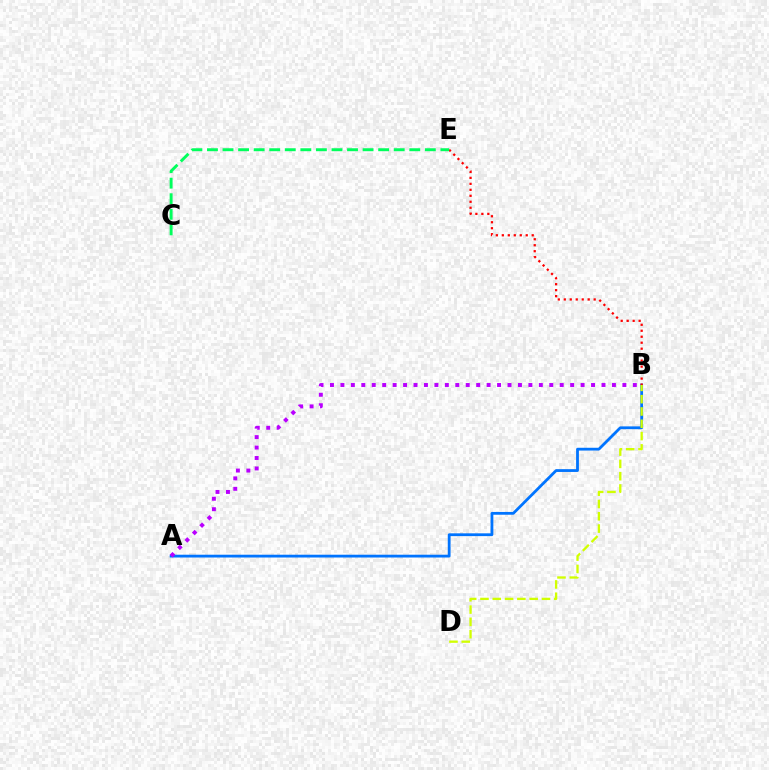{('A', 'B'): [{'color': '#0074ff', 'line_style': 'solid', 'thickness': 2.01}, {'color': '#b900ff', 'line_style': 'dotted', 'thickness': 2.84}], ('B', 'E'): [{'color': '#ff0000', 'line_style': 'dotted', 'thickness': 1.62}], ('B', 'D'): [{'color': '#d1ff00', 'line_style': 'dashed', 'thickness': 1.67}], ('C', 'E'): [{'color': '#00ff5c', 'line_style': 'dashed', 'thickness': 2.11}]}